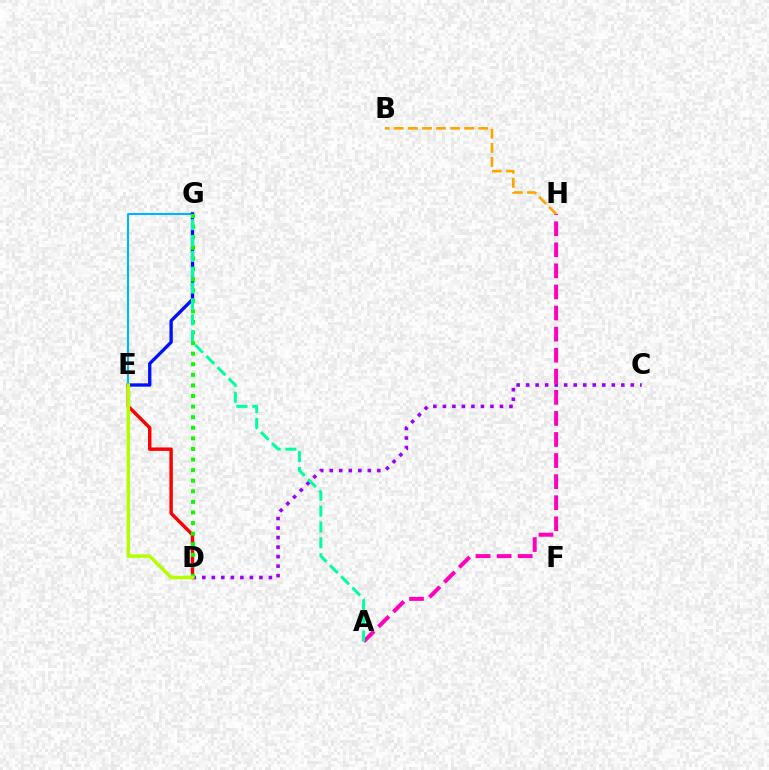{('D', 'E'): [{'color': '#ff0000', 'line_style': 'solid', 'thickness': 2.48}, {'color': '#b3ff00', 'line_style': 'solid', 'thickness': 2.51}], ('E', 'G'): [{'color': '#00b5ff', 'line_style': 'solid', 'thickness': 1.5}, {'color': '#0010ff', 'line_style': 'solid', 'thickness': 2.4}], ('C', 'D'): [{'color': '#9b00ff', 'line_style': 'dotted', 'thickness': 2.59}], ('A', 'H'): [{'color': '#ff00bd', 'line_style': 'dashed', 'thickness': 2.86}], ('D', 'G'): [{'color': '#08ff00', 'line_style': 'dotted', 'thickness': 2.88}], ('B', 'H'): [{'color': '#ffa500', 'line_style': 'dashed', 'thickness': 1.91}], ('A', 'G'): [{'color': '#00ff9d', 'line_style': 'dashed', 'thickness': 2.15}]}